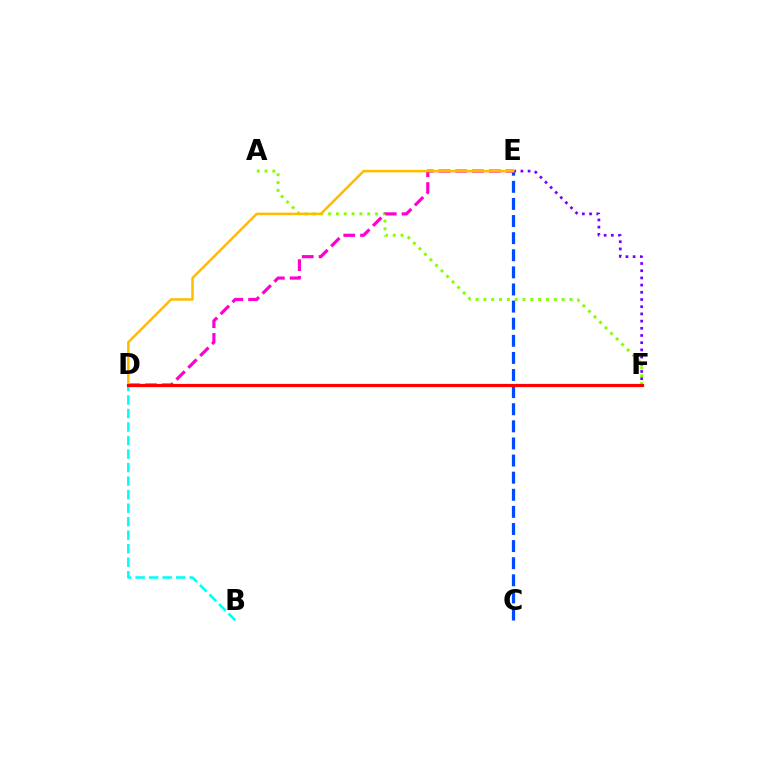{('D', 'F'): [{'color': '#00ff39', 'line_style': 'dotted', 'thickness': 1.9}, {'color': '#ff0000', 'line_style': 'solid', 'thickness': 2.29}], ('B', 'D'): [{'color': '#00fff6', 'line_style': 'dashed', 'thickness': 1.84}], ('A', 'F'): [{'color': '#84ff00', 'line_style': 'dotted', 'thickness': 2.12}], ('C', 'E'): [{'color': '#004bff', 'line_style': 'dashed', 'thickness': 2.32}], ('E', 'F'): [{'color': '#7200ff', 'line_style': 'dotted', 'thickness': 1.96}], ('D', 'E'): [{'color': '#ff00cf', 'line_style': 'dashed', 'thickness': 2.28}, {'color': '#ffbd00', 'line_style': 'solid', 'thickness': 1.81}]}